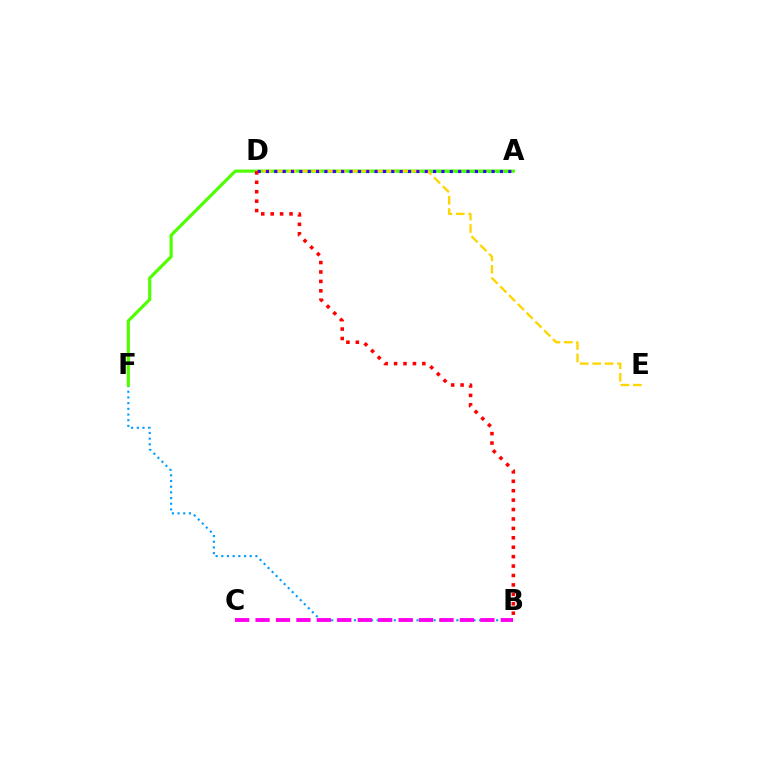{('B', 'F'): [{'color': '#009eff', 'line_style': 'dotted', 'thickness': 1.55}], ('B', 'C'): [{'color': '#ff00ed', 'line_style': 'dashed', 'thickness': 2.78}], ('A', 'D'): [{'color': '#00ff86', 'line_style': 'dotted', 'thickness': 2.24}, {'color': '#3700ff', 'line_style': 'dotted', 'thickness': 2.27}], ('A', 'F'): [{'color': '#4fff00', 'line_style': 'solid', 'thickness': 2.28}], ('D', 'E'): [{'color': '#ffd500', 'line_style': 'dashed', 'thickness': 1.69}], ('B', 'D'): [{'color': '#ff0000', 'line_style': 'dotted', 'thickness': 2.56}]}